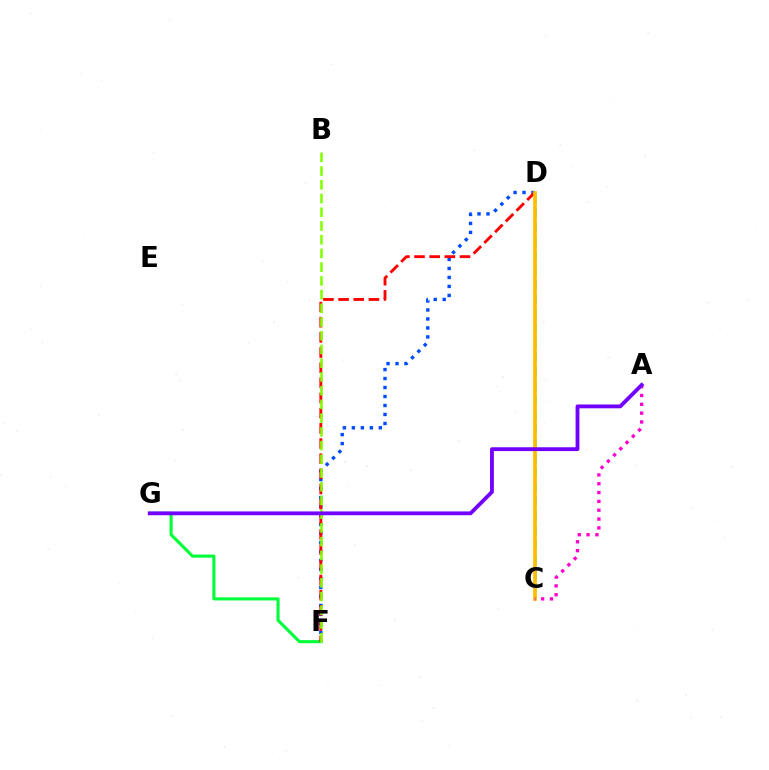{('D', 'F'): [{'color': '#004bff', 'line_style': 'dotted', 'thickness': 2.44}, {'color': '#ff0000', 'line_style': 'dashed', 'thickness': 2.06}], ('F', 'G'): [{'color': '#00ff39', 'line_style': 'solid', 'thickness': 2.22}], ('C', 'D'): [{'color': '#00fff6', 'line_style': 'dashed', 'thickness': 1.96}, {'color': '#ffbd00', 'line_style': 'solid', 'thickness': 2.66}], ('B', 'F'): [{'color': '#84ff00', 'line_style': 'dashed', 'thickness': 1.86}], ('A', 'C'): [{'color': '#ff00cf', 'line_style': 'dotted', 'thickness': 2.4}], ('A', 'G'): [{'color': '#7200ff', 'line_style': 'solid', 'thickness': 2.76}]}